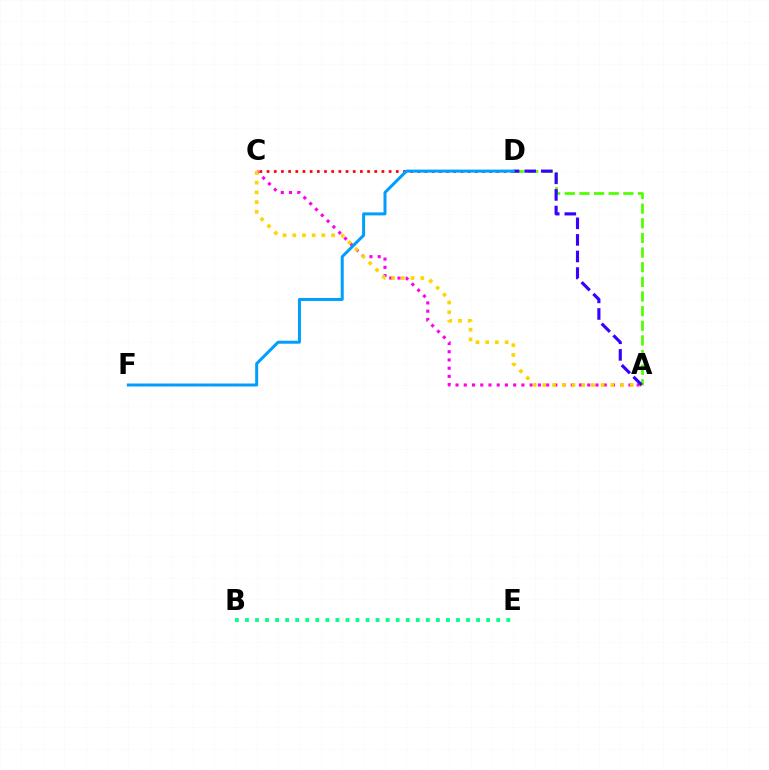{('A', 'D'): [{'color': '#4fff00', 'line_style': 'dashed', 'thickness': 1.99}, {'color': '#3700ff', 'line_style': 'dashed', 'thickness': 2.25}], ('A', 'C'): [{'color': '#ff00ed', 'line_style': 'dotted', 'thickness': 2.24}, {'color': '#ffd500', 'line_style': 'dotted', 'thickness': 2.64}], ('B', 'E'): [{'color': '#00ff86', 'line_style': 'dotted', 'thickness': 2.73}], ('C', 'D'): [{'color': '#ff0000', 'line_style': 'dotted', 'thickness': 1.95}], ('D', 'F'): [{'color': '#009eff', 'line_style': 'solid', 'thickness': 2.16}]}